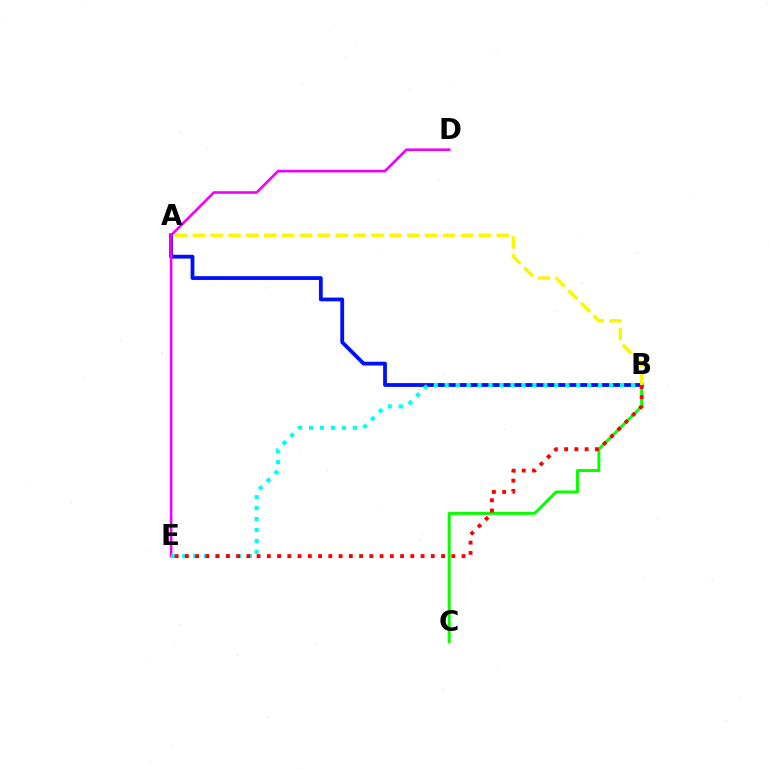{('A', 'B'): [{'color': '#0010ff', 'line_style': 'solid', 'thickness': 2.74}, {'color': '#fcf500', 'line_style': 'dashed', 'thickness': 2.43}], ('B', 'C'): [{'color': '#08ff00', 'line_style': 'solid', 'thickness': 2.15}], ('D', 'E'): [{'color': '#ee00ff', 'line_style': 'solid', 'thickness': 1.88}], ('B', 'E'): [{'color': '#00fff6', 'line_style': 'dotted', 'thickness': 2.98}, {'color': '#ff0000', 'line_style': 'dotted', 'thickness': 2.78}]}